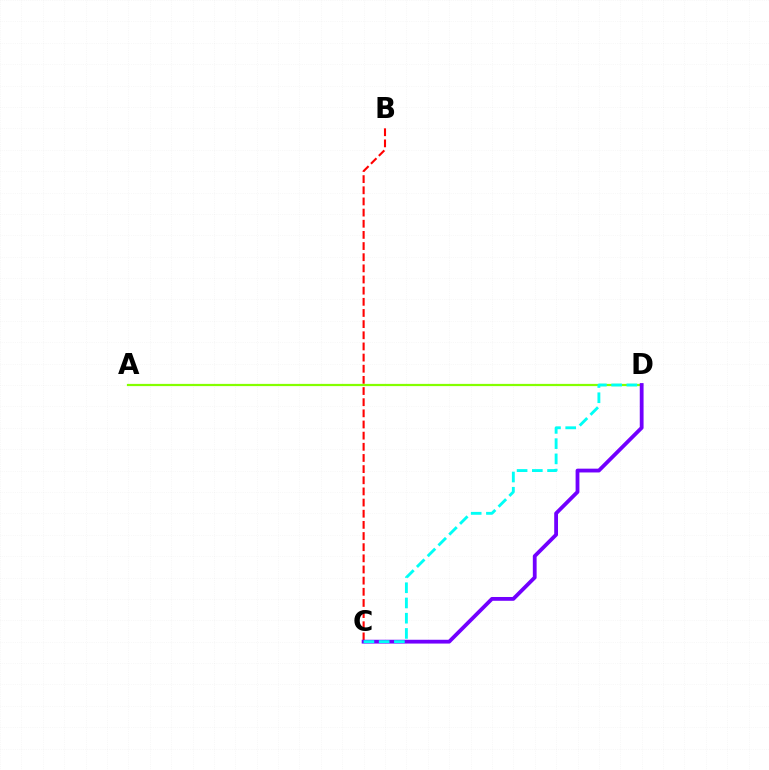{('B', 'C'): [{'color': '#ff0000', 'line_style': 'dashed', 'thickness': 1.52}], ('A', 'D'): [{'color': '#84ff00', 'line_style': 'solid', 'thickness': 1.6}], ('C', 'D'): [{'color': '#7200ff', 'line_style': 'solid', 'thickness': 2.74}, {'color': '#00fff6', 'line_style': 'dashed', 'thickness': 2.07}]}